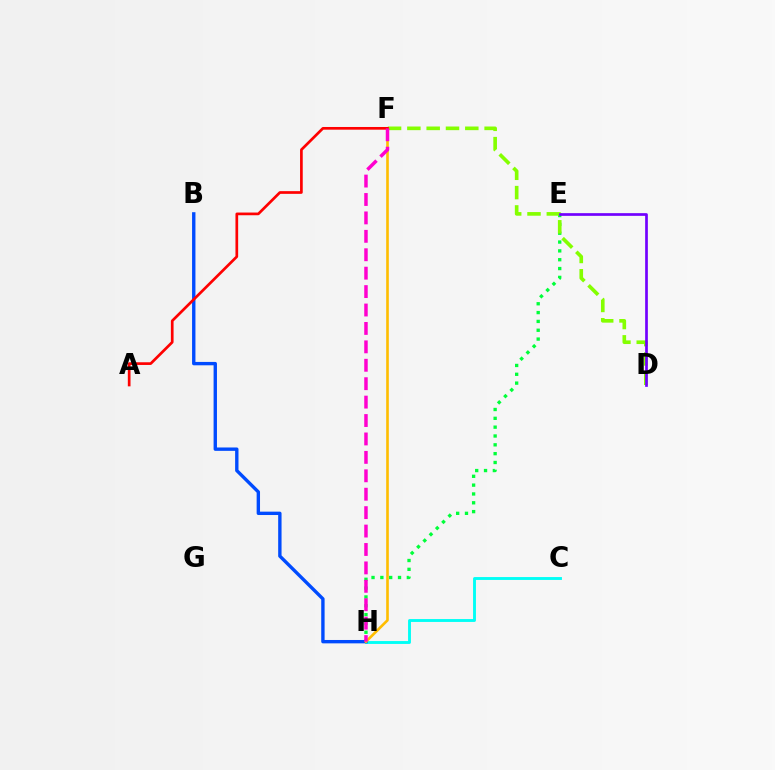{('E', 'H'): [{'color': '#00ff39', 'line_style': 'dotted', 'thickness': 2.4}], ('D', 'F'): [{'color': '#84ff00', 'line_style': 'dashed', 'thickness': 2.62}], ('D', 'E'): [{'color': '#7200ff', 'line_style': 'solid', 'thickness': 1.94}], ('C', 'H'): [{'color': '#00fff6', 'line_style': 'solid', 'thickness': 2.08}], ('B', 'H'): [{'color': '#004bff', 'line_style': 'solid', 'thickness': 2.43}], ('F', 'H'): [{'color': '#ffbd00', 'line_style': 'solid', 'thickness': 1.89}, {'color': '#ff00cf', 'line_style': 'dashed', 'thickness': 2.5}], ('A', 'F'): [{'color': '#ff0000', 'line_style': 'solid', 'thickness': 1.94}]}